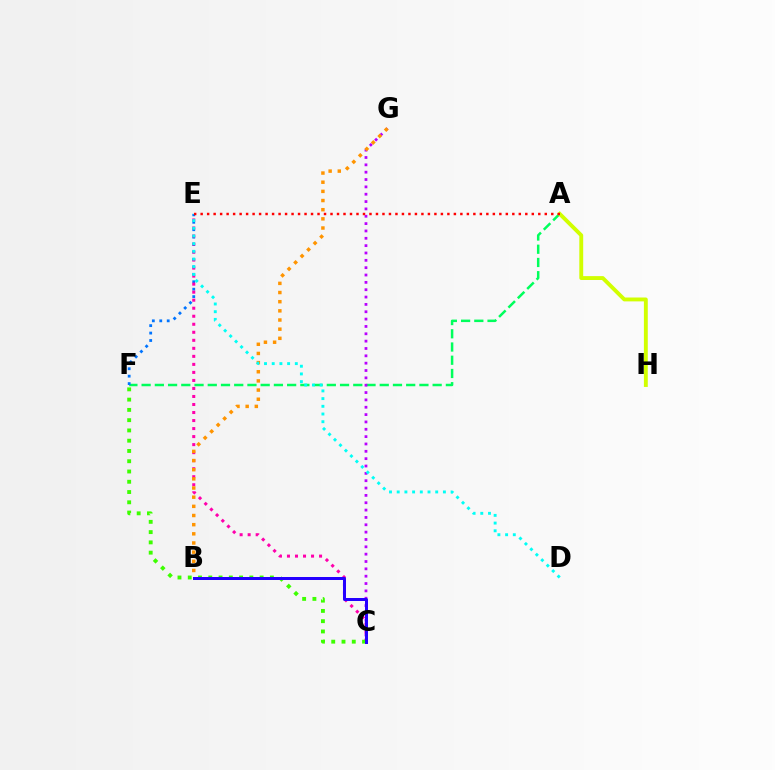{('A', 'F'): [{'color': '#00ff5c', 'line_style': 'dashed', 'thickness': 1.8}], ('E', 'F'): [{'color': '#0074ff', 'line_style': 'dotted', 'thickness': 2.02}], ('A', 'H'): [{'color': '#d1ff00', 'line_style': 'solid', 'thickness': 2.79}], ('C', 'G'): [{'color': '#b900ff', 'line_style': 'dotted', 'thickness': 2.0}], ('C', 'E'): [{'color': '#ff00ac', 'line_style': 'dotted', 'thickness': 2.18}], ('B', 'G'): [{'color': '#ff9400', 'line_style': 'dotted', 'thickness': 2.49}], ('C', 'F'): [{'color': '#3dff00', 'line_style': 'dotted', 'thickness': 2.79}], ('D', 'E'): [{'color': '#00fff6', 'line_style': 'dotted', 'thickness': 2.09}], ('A', 'E'): [{'color': '#ff0000', 'line_style': 'dotted', 'thickness': 1.76}], ('B', 'C'): [{'color': '#2500ff', 'line_style': 'solid', 'thickness': 2.16}]}